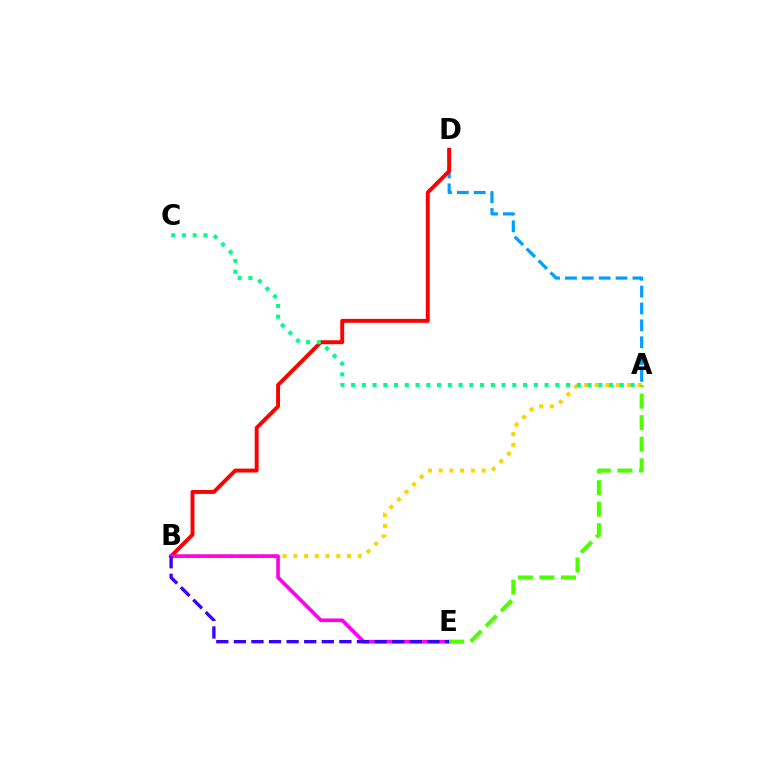{('A', 'D'): [{'color': '#009eff', 'line_style': 'dashed', 'thickness': 2.29}], ('A', 'B'): [{'color': '#ffd500', 'line_style': 'dotted', 'thickness': 2.92}], ('B', 'D'): [{'color': '#ff0000', 'line_style': 'solid', 'thickness': 2.82}], ('B', 'E'): [{'color': '#ff00ed', 'line_style': 'solid', 'thickness': 2.63}, {'color': '#3700ff', 'line_style': 'dashed', 'thickness': 2.39}], ('A', 'C'): [{'color': '#00ff86', 'line_style': 'dotted', 'thickness': 2.92}], ('A', 'E'): [{'color': '#4fff00', 'line_style': 'dashed', 'thickness': 2.93}]}